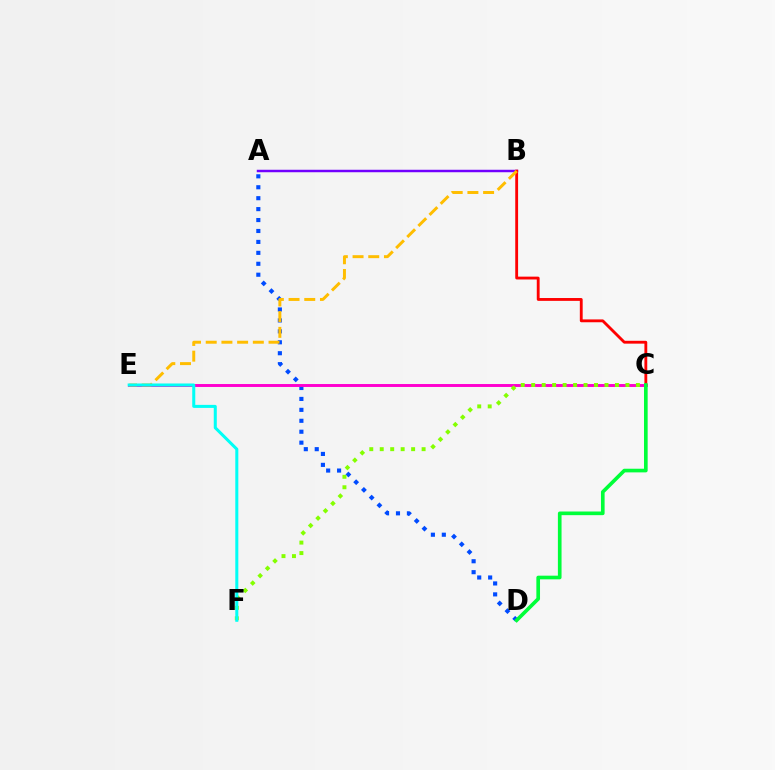{('A', 'D'): [{'color': '#004bff', 'line_style': 'dotted', 'thickness': 2.97}], ('A', 'B'): [{'color': '#7200ff', 'line_style': 'solid', 'thickness': 1.78}], ('B', 'C'): [{'color': '#ff0000', 'line_style': 'solid', 'thickness': 2.04}], ('C', 'E'): [{'color': '#ff00cf', 'line_style': 'solid', 'thickness': 2.12}], ('C', 'D'): [{'color': '#00ff39', 'line_style': 'solid', 'thickness': 2.63}], ('C', 'F'): [{'color': '#84ff00', 'line_style': 'dotted', 'thickness': 2.84}], ('B', 'E'): [{'color': '#ffbd00', 'line_style': 'dashed', 'thickness': 2.13}], ('E', 'F'): [{'color': '#00fff6', 'line_style': 'solid', 'thickness': 2.18}]}